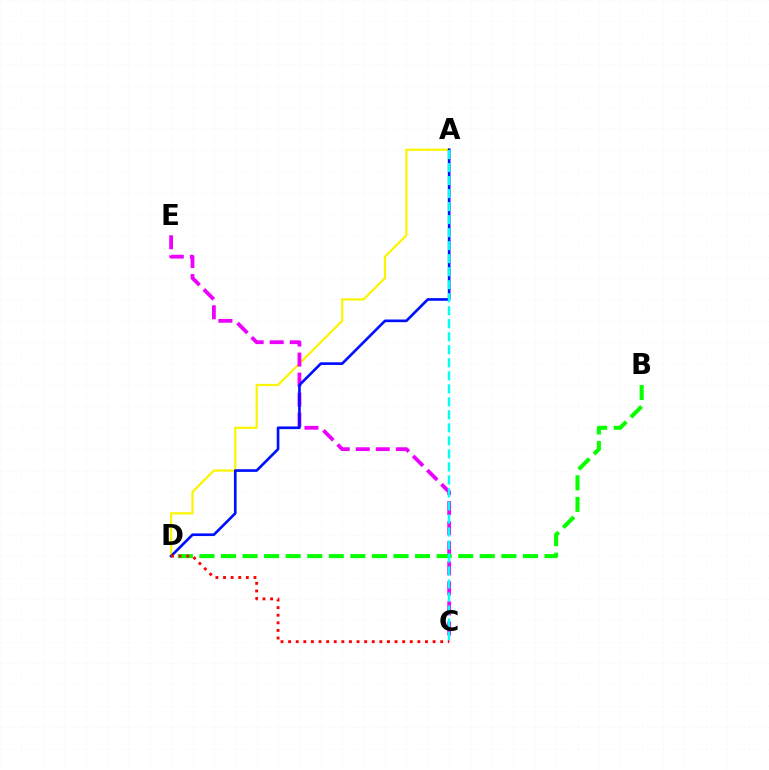{('A', 'D'): [{'color': '#fcf500', 'line_style': 'solid', 'thickness': 1.6}, {'color': '#0010ff', 'line_style': 'solid', 'thickness': 1.91}], ('C', 'E'): [{'color': '#ee00ff', 'line_style': 'dashed', 'thickness': 2.72}], ('B', 'D'): [{'color': '#08ff00', 'line_style': 'dashed', 'thickness': 2.93}], ('A', 'C'): [{'color': '#00fff6', 'line_style': 'dashed', 'thickness': 1.77}], ('C', 'D'): [{'color': '#ff0000', 'line_style': 'dotted', 'thickness': 2.07}]}